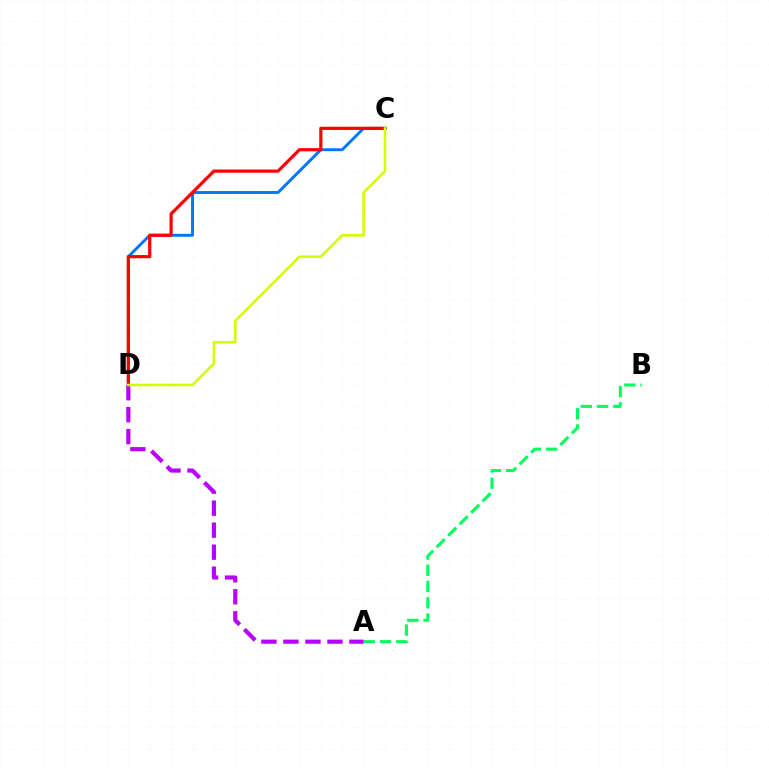{('C', 'D'): [{'color': '#0074ff', 'line_style': 'solid', 'thickness': 2.07}, {'color': '#ff0000', 'line_style': 'solid', 'thickness': 2.31}, {'color': '#d1ff00', 'line_style': 'solid', 'thickness': 1.85}], ('A', 'B'): [{'color': '#00ff5c', 'line_style': 'dashed', 'thickness': 2.21}], ('A', 'D'): [{'color': '#b900ff', 'line_style': 'dashed', 'thickness': 2.99}]}